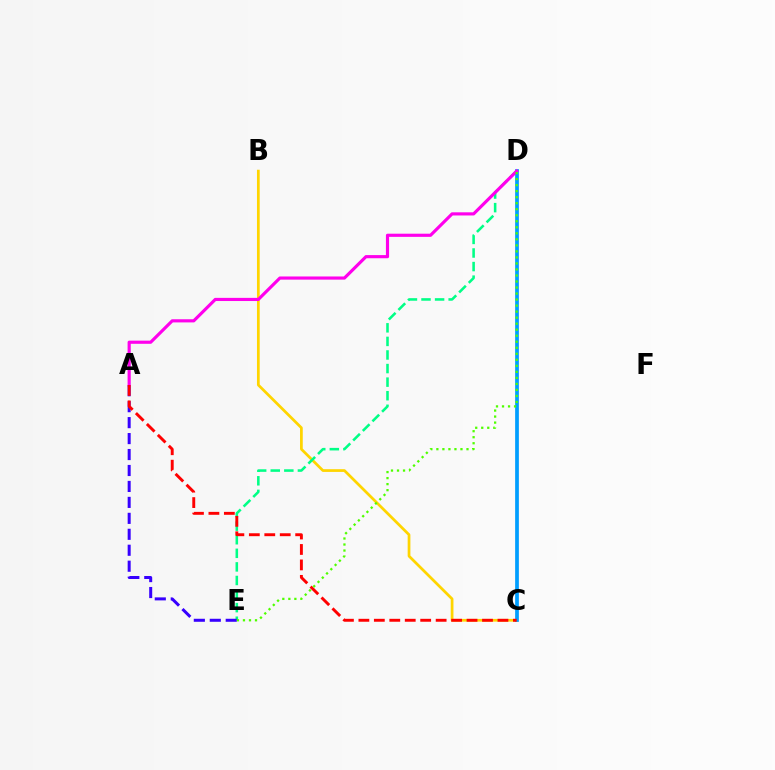{('B', 'C'): [{'color': '#ffd500', 'line_style': 'solid', 'thickness': 1.97}], ('D', 'E'): [{'color': '#00ff86', 'line_style': 'dashed', 'thickness': 1.84}, {'color': '#4fff00', 'line_style': 'dotted', 'thickness': 1.64}], ('C', 'D'): [{'color': '#009eff', 'line_style': 'solid', 'thickness': 2.69}], ('A', 'E'): [{'color': '#3700ff', 'line_style': 'dashed', 'thickness': 2.17}], ('A', 'D'): [{'color': '#ff00ed', 'line_style': 'solid', 'thickness': 2.27}], ('A', 'C'): [{'color': '#ff0000', 'line_style': 'dashed', 'thickness': 2.1}]}